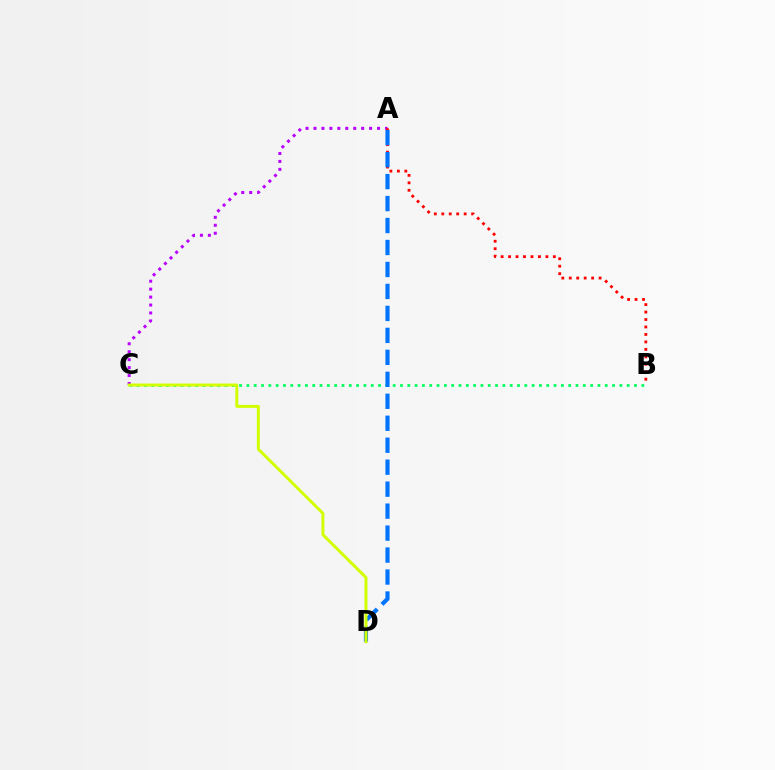{('B', 'C'): [{'color': '#00ff5c', 'line_style': 'dotted', 'thickness': 1.99}], ('A', 'C'): [{'color': '#b900ff', 'line_style': 'dotted', 'thickness': 2.16}], ('A', 'B'): [{'color': '#ff0000', 'line_style': 'dotted', 'thickness': 2.03}], ('A', 'D'): [{'color': '#0074ff', 'line_style': 'dashed', 'thickness': 2.98}], ('C', 'D'): [{'color': '#d1ff00', 'line_style': 'solid', 'thickness': 2.14}]}